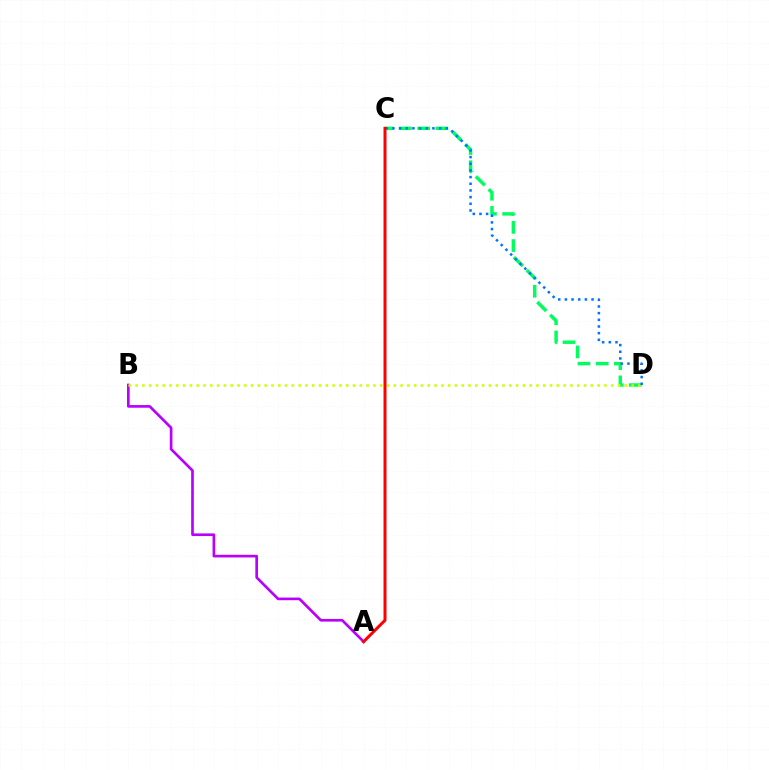{('A', 'B'): [{'color': '#b900ff', 'line_style': 'solid', 'thickness': 1.92}], ('C', 'D'): [{'color': '#00ff5c', 'line_style': 'dashed', 'thickness': 2.47}, {'color': '#0074ff', 'line_style': 'dotted', 'thickness': 1.81}], ('B', 'D'): [{'color': '#d1ff00', 'line_style': 'dotted', 'thickness': 1.85}], ('A', 'C'): [{'color': '#ff0000', 'line_style': 'solid', 'thickness': 2.16}]}